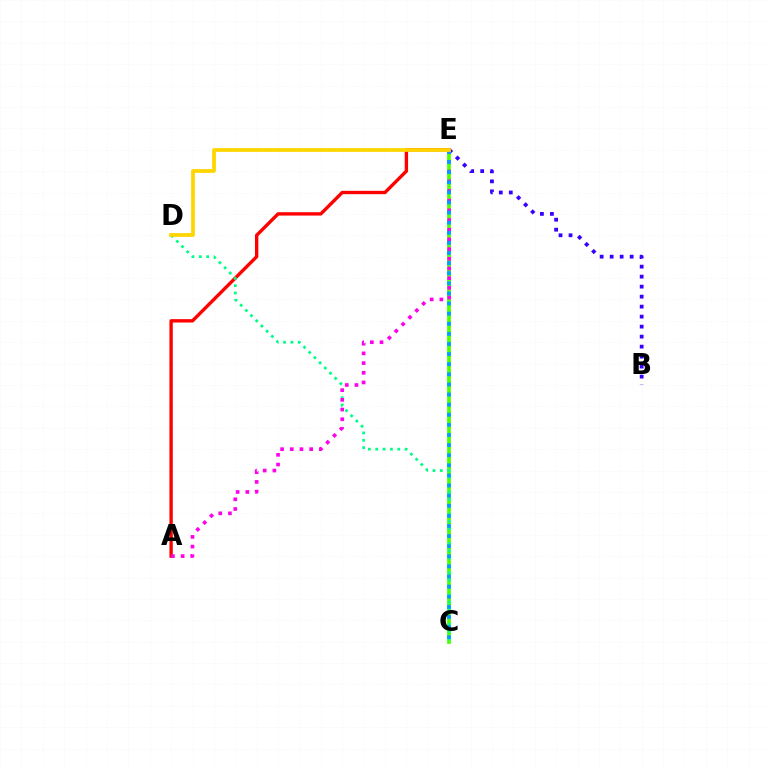{('C', 'E'): [{'color': '#4fff00', 'line_style': 'solid', 'thickness': 2.69}, {'color': '#009eff', 'line_style': 'dotted', 'thickness': 2.75}], ('A', 'E'): [{'color': '#ff0000', 'line_style': 'solid', 'thickness': 2.42}, {'color': '#ff00ed', 'line_style': 'dotted', 'thickness': 2.63}], ('C', 'D'): [{'color': '#00ff86', 'line_style': 'dotted', 'thickness': 2.0}], ('B', 'E'): [{'color': '#3700ff', 'line_style': 'dotted', 'thickness': 2.72}], ('D', 'E'): [{'color': '#ffd500', 'line_style': 'solid', 'thickness': 2.7}]}